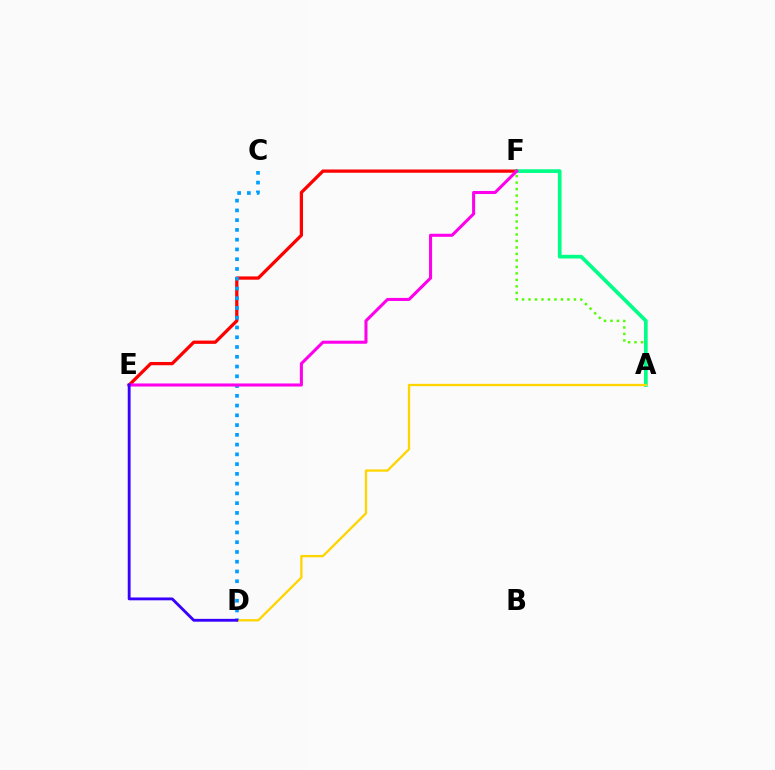{('E', 'F'): [{'color': '#ff0000', 'line_style': 'solid', 'thickness': 2.35}, {'color': '#ff00ed', 'line_style': 'solid', 'thickness': 2.2}], ('A', 'F'): [{'color': '#4fff00', 'line_style': 'dotted', 'thickness': 1.76}, {'color': '#00ff86', 'line_style': 'solid', 'thickness': 2.65}], ('A', 'D'): [{'color': '#ffd500', 'line_style': 'solid', 'thickness': 1.66}], ('C', 'D'): [{'color': '#009eff', 'line_style': 'dotted', 'thickness': 2.65}], ('D', 'E'): [{'color': '#3700ff', 'line_style': 'solid', 'thickness': 2.04}]}